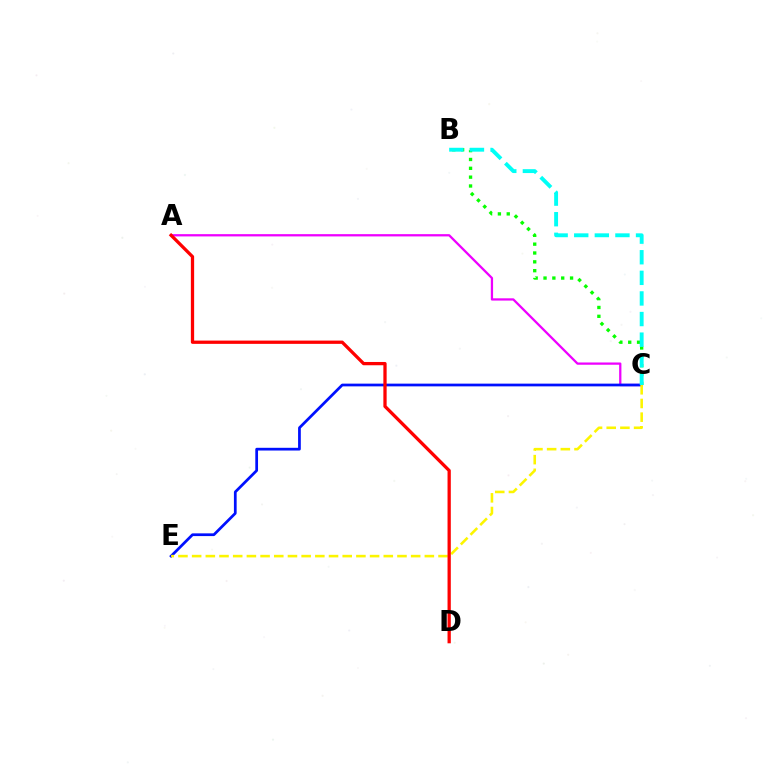{('A', 'C'): [{'color': '#ee00ff', 'line_style': 'solid', 'thickness': 1.63}], ('C', 'E'): [{'color': '#0010ff', 'line_style': 'solid', 'thickness': 1.97}, {'color': '#fcf500', 'line_style': 'dashed', 'thickness': 1.86}], ('B', 'C'): [{'color': '#08ff00', 'line_style': 'dotted', 'thickness': 2.4}, {'color': '#00fff6', 'line_style': 'dashed', 'thickness': 2.8}], ('A', 'D'): [{'color': '#ff0000', 'line_style': 'solid', 'thickness': 2.36}]}